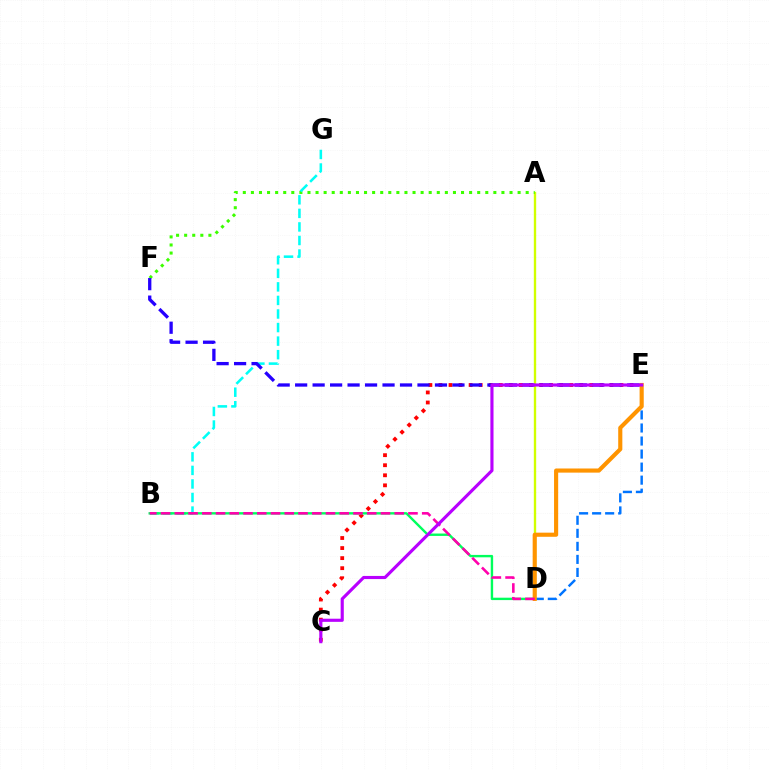{('A', 'D'): [{'color': '#d1ff00', 'line_style': 'solid', 'thickness': 1.69}], ('A', 'F'): [{'color': '#3dff00', 'line_style': 'dotted', 'thickness': 2.2}], ('B', 'G'): [{'color': '#00fff6', 'line_style': 'dashed', 'thickness': 1.84}], ('C', 'E'): [{'color': '#ff0000', 'line_style': 'dotted', 'thickness': 2.73}, {'color': '#b900ff', 'line_style': 'solid', 'thickness': 2.26}], ('E', 'F'): [{'color': '#2500ff', 'line_style': 'dashed', 'thickness': 2.37}], ('D', 'E'): [{'color': '#0074ff', 'line_style': 'dashed', 'thickness': 1.77}, {'color': '#ff9400', 'line_style': 'solid', 'thickness': 2.97}], ('B', 'D'): [{'color': '#00ff5c', 'line_style': 'solid', 'thickness': 1.73}, {'color': '#ff00ac', 'line_style': 'dashed', 'thickness': 1.87}]}